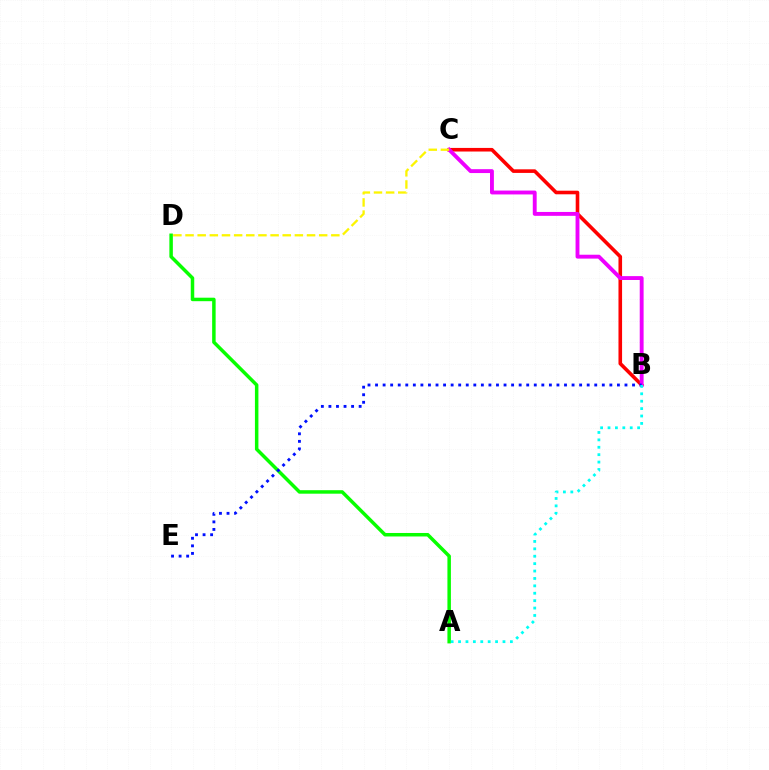{('B', 'C'): [{'color': '#ff0000', 'line_style': 'solid', 'thickness': 2.59}, {'color': '#ee00ff', 'line_style': 'solid', 'thickness': 2.79}], ('A', 'D'): [{'color': '#08ff00', 'line_style': 'solid', 'thickness': 2.51}], ('C', 'D'): [{'color': '#fcf500', 'line_style': 'dashed', 'thickness': 1.65}], ('B', 'E'): [{'color': '#0010ff', 'line_style': 'dotted', 'thickness': 2.05}], ('A', 'B'): [{'color': '#00fff6', 'line_style': 'dotted', 'thickness': 2.01}]}